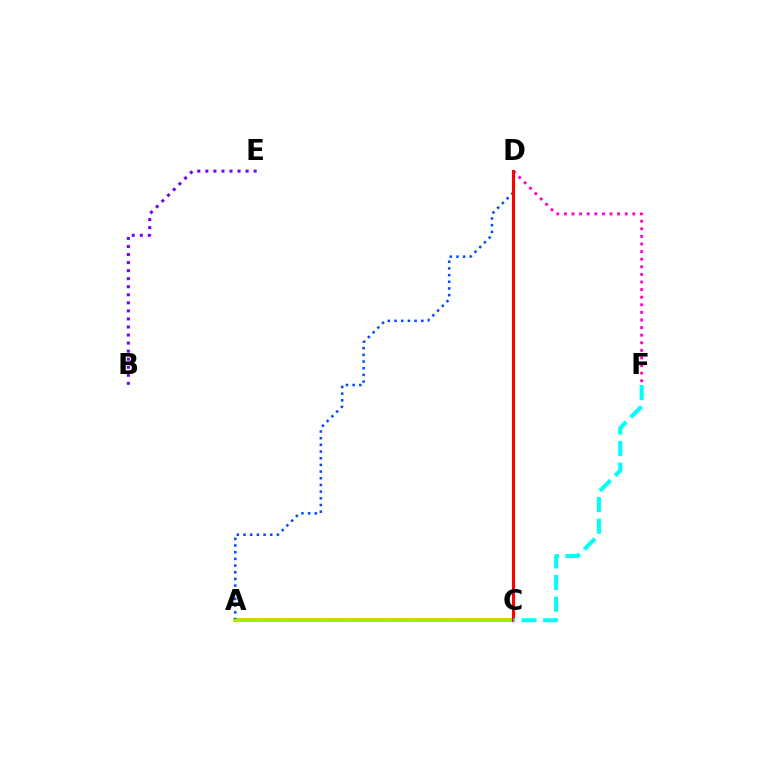{('D', 'F'): [{'color': '#ff00cf', 'line_style': 'dotted', 'thickness': 2.06}], ('A', 'C'): [{'color': '#00ff39', 'line_style': 'dashed', 'thickness': 2.88}, {'color': '#ffbd00', 'line_style': 'solid', 'thickness': 2.82}, {'color': '#84ff00', 'line_style': 'solid', 'thickness': 1.61}], ('A', 'D'): [{'color': '#004bff', 'line_style': 'dotted', 'thickness': 1.82}], ('B', 'E'): [{'color': '#7200ff', 'line_style': 'dotted', 'thickness': 2.19}], ('C', 'D'): [{'color': '#ff0000', 'line_style': 'solid', 'thickness': 2.22}], ('C', 'F'): [{'color': '#00fff6', 'line_style': 'dashed', 'thickness': 2.94}]}